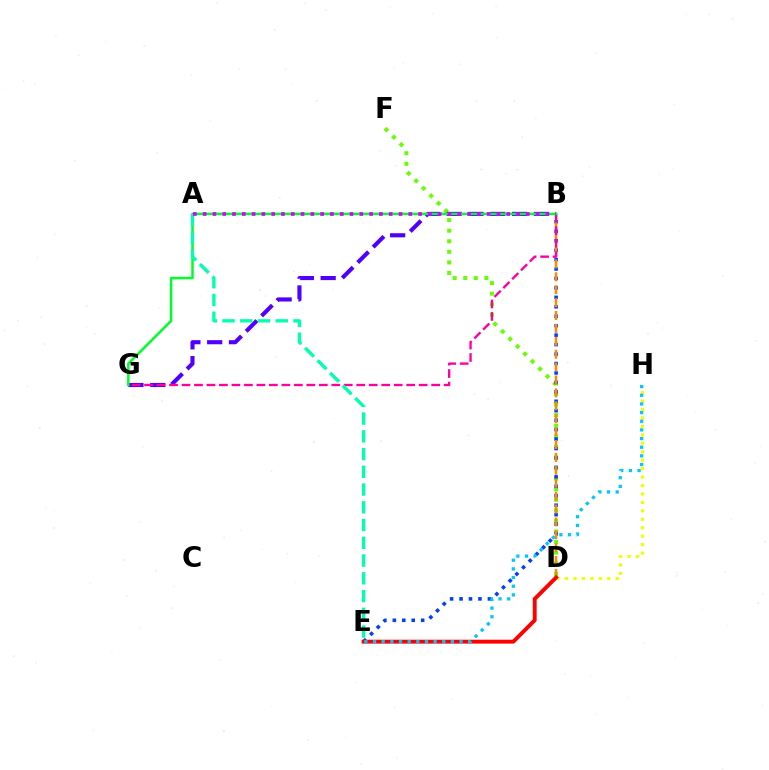{('D', 'F'): [{'color': '#66ff00', 'line_style': 'dotted', 'thickness': 2.87}], ('B', 'G'): [{'color': '#4f00ff', 'line_style': 'dashed', 'thickness': 2.96}, {'color': '#ff00a0', 'line_style': 'dashed', 'thickness': 1.7}, {'color': '#00ff27', 'line_style': 'solid', 'thickness': 1.81}], ('B', 'E'): [{'color': '#003fff', 'line_style': 'dotted', 'thickness': 2.57}], ('B', 'D'): [{'color': '#ff8800', 'line_style': 'dashed', 'thickness': 1.75}], ('D', 'H'): [{'color': '#eeff00', 'line_style': 'dotted', 'thickness': 2.3}], ('D', 'E'): [{'color': '#ff0000', 'line_style': 'solid', 'thickness': 2.79}], ('E', 'H'): [{'color': '#00c7ff', 'line_style': 'dotted', 'thickness': 2.35}], ('A', 'E'): [{'color': '#00ffaf', 'line_style': 'dashed', 'thickness': 2.41}], ('A', 'B'): [{'color': '#d600ff', 'line_style': 'dotted', 'thickness': 2.66}]}